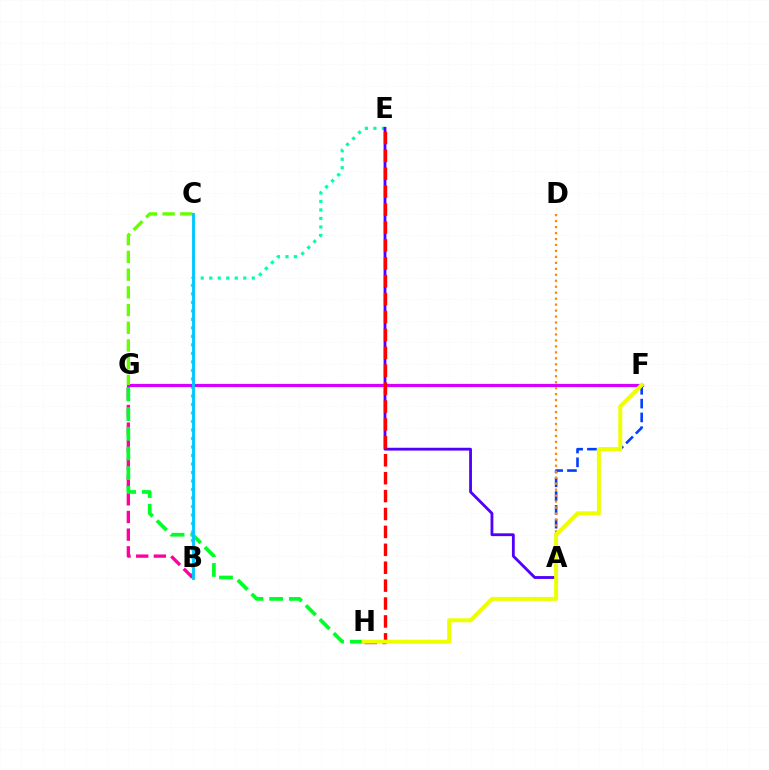{('A', 'F'): [{'color': '#003fff', 'line_style': 'dashed', 'thickness': 1.87}], ('B', 'E'): [{'color': '#00ffaf', 'line_style': 'dotted', 'thickness': 2.31}], ('A', 'E'): [{'color': '#4f00ff', 'line_style': 'solid', 'thickness': 2.03}], ('B', 'G'): [{'color': '#ff00a0', 'line_style': 'dashed', 'thickness': 2.4}], ('F', 'G'): [{'color': '#d600ff', 'line_style': 'solid', 'thickness': 2.31}], ('C', 'G'): [{'color': '#66ff00', 'line_style': 'dashed', 'thickness': 2.41}], ('A', 'D'): [{'color': '#ff8800', 'line_style': 'dotted', 'thickness': 1.62}], ('G', 'H'): [{'color': '#00ff27', 'line_style': 'dashed', 'thickness': 2.67}], ('B', 'C'): [{'color': '#00c7ff', 'line_style': 'solid', 'thickness': 2.07}], ('E', 'H'): [{'color': '#ff0000', 'line_style': 'dashed', 'thickness': 2.43}], ('F', 'H'): [{'color': '#eeff00', 'line_style': 'solid', 'thickness': 2.87}]}